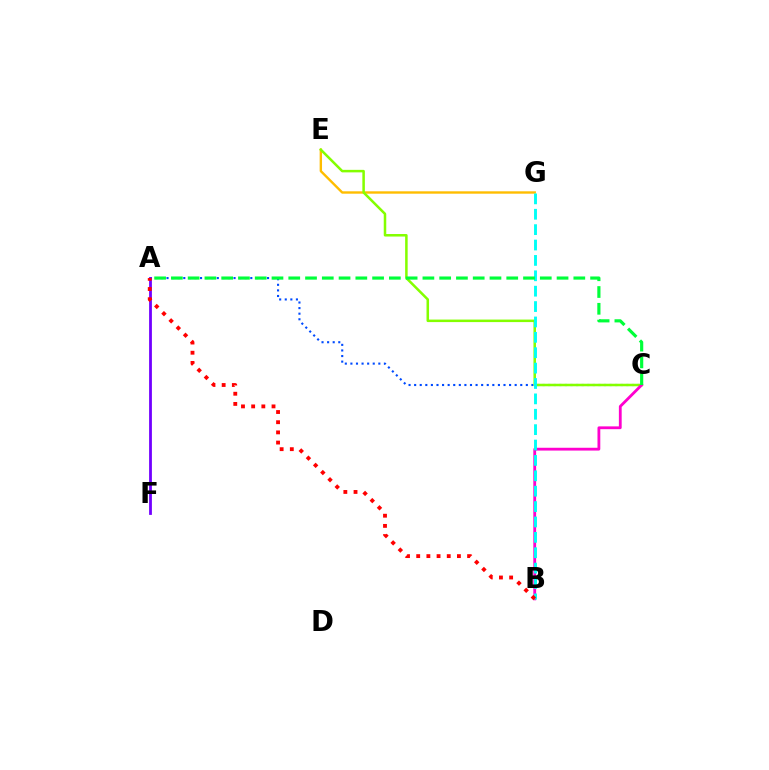{('E', 'G'): [{'color': '#ffbd00', 'line_style': 'solid', 'thickness': 1.72}], ('A', 'C'): [{'color': '#004bff', 'line_style': 'dotted', 'thickness': 1.52}, {'color': '#00ff39', 'line_style': 'dashed', 'thickness': 2.28}], ('C', 'E'): [{'color': '#84ff00', 'line_style': 'solid', 'thickness': 1.81}], ('B', 'C'): [{'color': '#ff00cf', 'line_style': 'solid', 'thickness': 2.02}], ('A', 'F'): [{'color': '#7200ff', 'line_style': 'solid', 'thickness': 2.01}], ('B', 'G'): [{'color': '#00fff6', 'line_style': 'dashed', 'thickness': 2.09}], ('A', 'B'): [{'color': '#ff0000', 'line_style': 'dotted', 'thickness': 2.77}]}